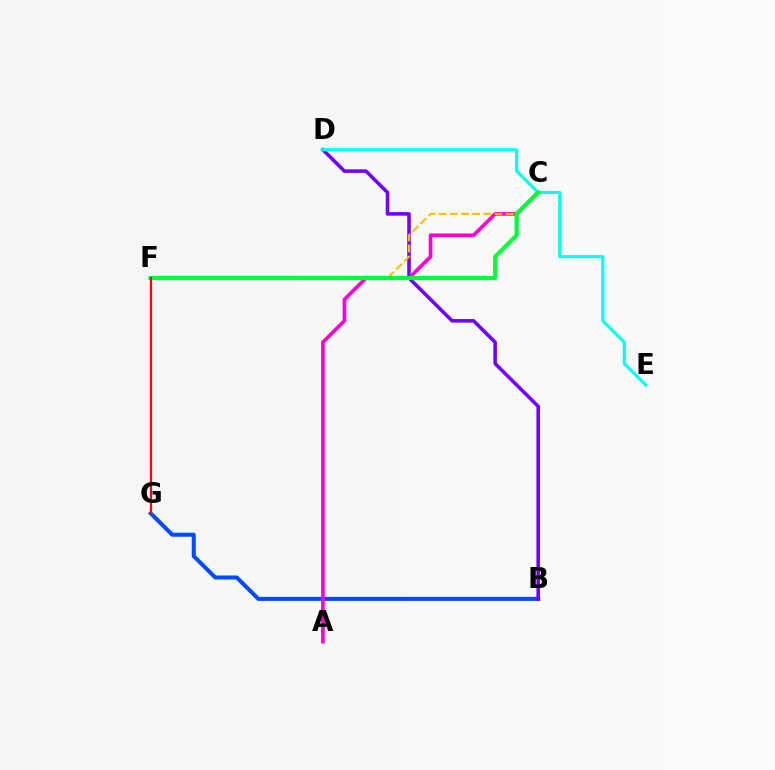{('B', 'G'): [{'color': '#004bff', 'line_style': 'solid', 'thickness': 2.9}], ('B', 'D'): [{'color': '#7200ff', 'line_style': 'solid', 'thickness': 2.56}], ('A', 'C'): [{'color': '#ff00cf', 'line_style': 'solid', 'thickness': 2.63}], ('C', 'F'): [{'color': '#ffbd00', 'line_style': 'dashed', 'thickness': 1.52}, {'color': '#00ff39', 'line_style': 'solid', 'thickness': 2.99}], ('F', 'G'): [{'color': '#84ff00', 'line_style': 'solid', 'thickness': 1.54}, {'color': '#ff0000', 'line_style': 'solid', 'thickness': 1.56}], ('D', 'E'): [{'color': '#00fff6', 'line_style': 'solid', 'thickness': 2.24}]}